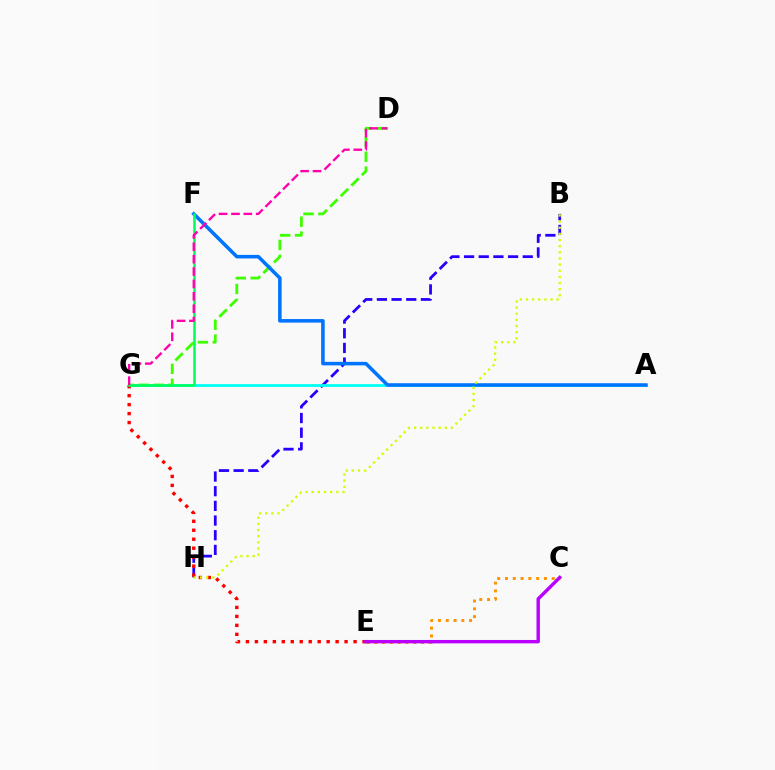{('B', 'H'): [{'color': '#2500ff', 'line_style': 'dashed', 'thickness': 1.99}, {'color': '#d1ff00', 'line_style': 'dotted', 'thickness': 1.67}], ('A', 'G'): [{'color': '#00fff6', 'line_style': 'solid', 'thickness': 2.0}], ('D', 'G'): [{'color': '#3dff00', 'line_style': 'dashed', 'thickness': 2.03}, {'color': '#ff00ac', 'line_style': 'dashed', 'thickness': 1.68}], ('C', 'E'): [{'color': '#ff9400', 'line_style': 'dotted', 'thickness': 2.12}, {'color': '#b900ff', 'line_style': 'solid', 'thickness': 2.45}], ('A', 'F'): [{'color': '#0074ff', 'line_style': 'solid', 'thickness': 2.56}], ('E', 'G'): [{'color': '#ff0000', 'line_style': 'dotted', 'thickness': 2.44}], ('F', 'G'): [{'color': '#00ff5c', 'line_style': 'solid', 'thickness': 1.83}]}